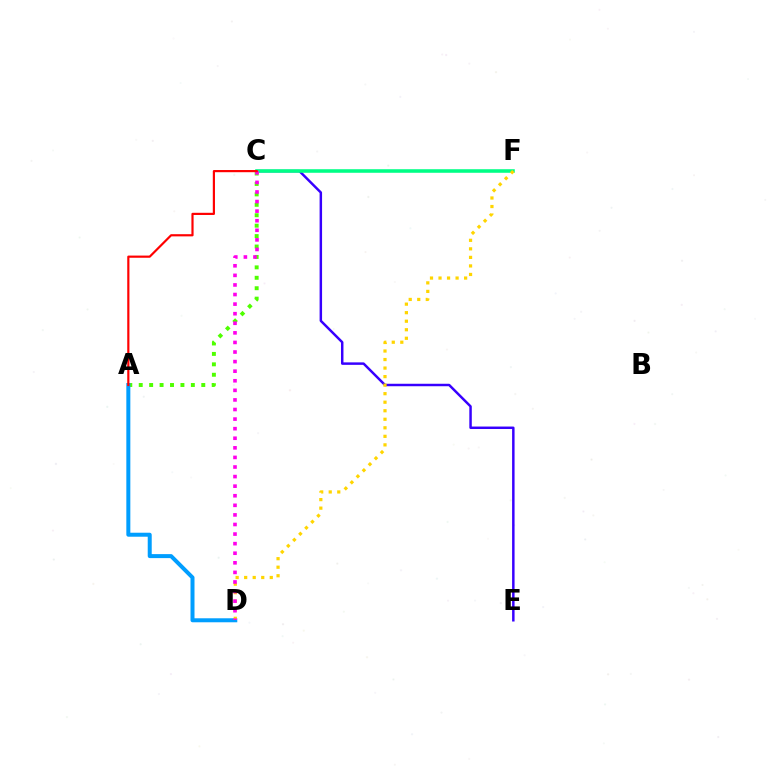{('C', 'E'): [{'color': '#3700ff', 'line_style': 'solid', 'thickness': 1.78}], ('A', 'C'): [{'color': '#4fff00', 'line_style': 'dotted', 'thickness': 2.83}, {'color': '#ff0000', 'line_style': 'solid', 'thickness': 1.57}], ('C', 'F'): [{'color': '#00ff86', 'line_style': 'solid', 'thickness': 2.56}], ('A', 'D'): [{'color': '#009eff', 'line_style': 'solid', 'thickness': 2.88}], ('D', 'F'): [{'color': '#ffd500', 'line_style': 'dotted', 'thickness': 2.32}], ('C', 'D'): [{'color': '#ff00ed', 'line_style': 'dotted', 'thickness': 2.6}]}